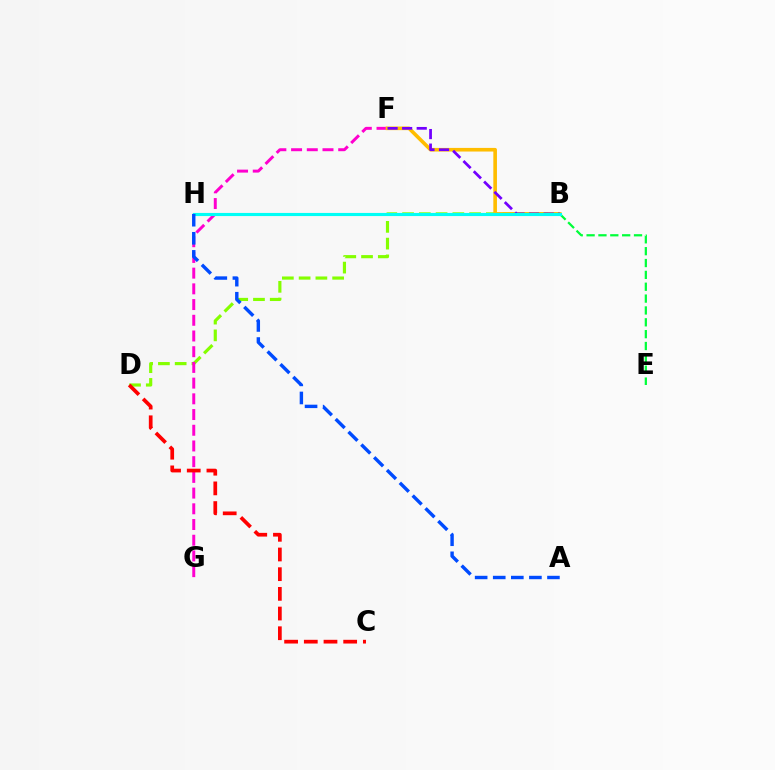{('B', 'D'): [{'color': '#84ff00', 'line_style': 'dashed', 'thickness': 2.28}], ('B', 'E'): [{'color': '#00ff39', 'line_style': 'dashed', 'thickness': 1.61}], ('F', 'G'): [{'color': '#ff00cf', 'line_style': 'dashed', 'thickness': 2.13}], ('C', 'D'): [{'color': '#ff0000', 'line_style': 'dashed', 'thickness': 2.67}], ('B', 'F'): [{'color': '#ffbd00', 'line_style': 'solid', 'thickness': 2.61}, {'color': '#7200ff', 'line_style': 'dashed', 'thickness': 1.98}], ('B', 'H'): [{'color': '#00fff6', 'line_style': 'solid', 'thickness': 2.25}], ('A', 'H'): [{'color': '#004bff', 'line_style': 'dashed', 'thickness': 2.46}]}